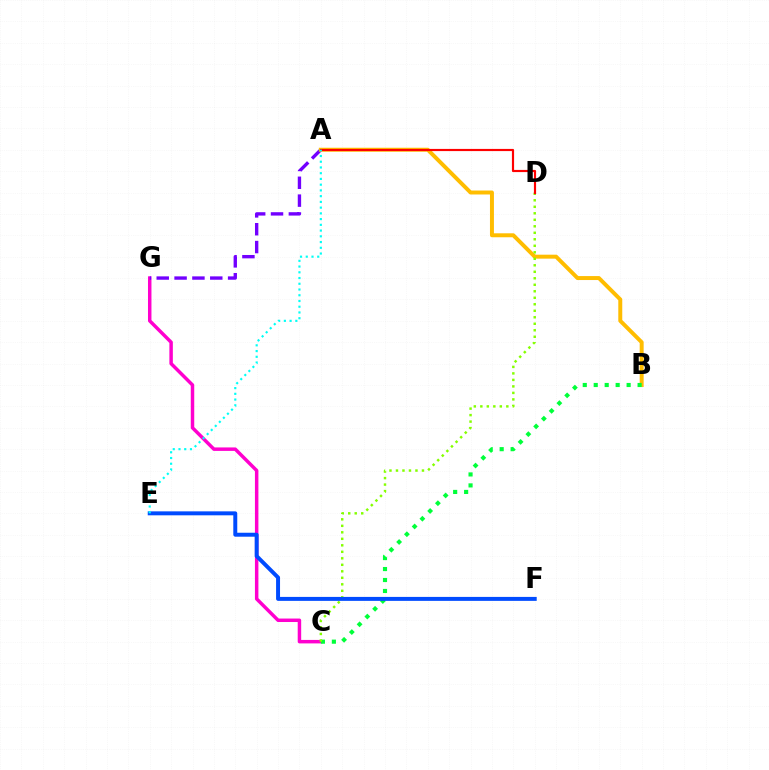{('C', 'G'): [{'color': '#ff00cf', 'line_style': 'solid', 'thickness': 2.5}], ('A', 'G'): [{'color': '#7200ff', 'line_style': 'dashed', 'thickness': 2.42}], ('A', 'B'): [{'color': '#ffbd00', 'line_style': 'solid', 'thickness': 2.85}], ('B', 'C'): [{'color': '#00ff39', 'line_style': 'dotted', 'thickness': 2.98}], ('C', 'D'): [{'color': '#84ff00', 'line_style': 'dotted', 'thickness': 1.77}], ('A', 'D'): [{'color': '#ff0000', 'line_style': 'solid', 'thickness': 1.56}], ('E', 'F'): [{'color': '#004bff', 'line_style': 'solid', 'thickness': 2.85}], ('A', 'E'): [{'color': '#00fff6', 'line_style': 'dotted', 'thickness': 1.56}]}